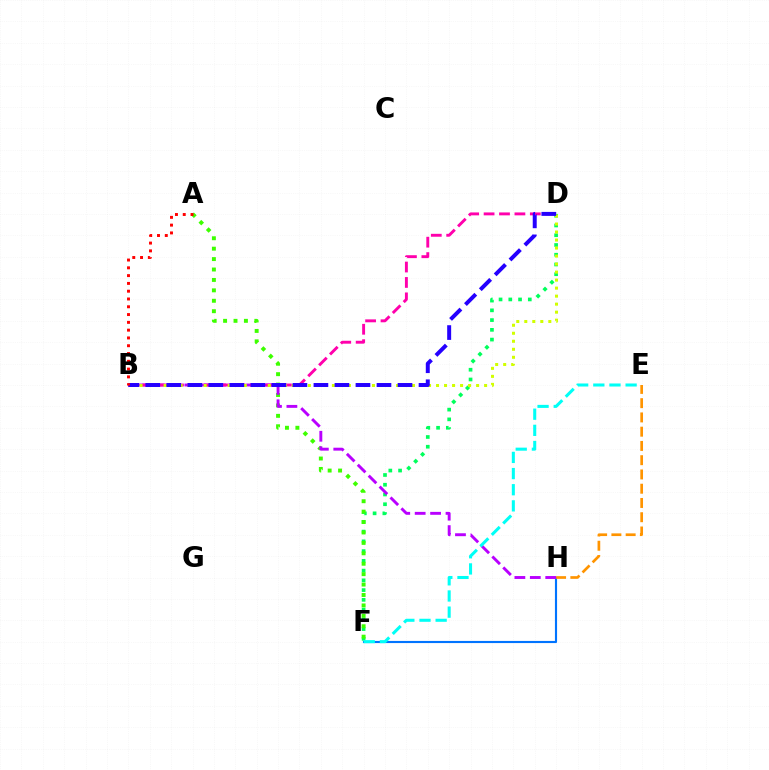{('F', 'H'): [{'color': '#0074ff', 'line_style': 'solid', 'thickness': 1.54}], ('D', 'F'): [{'color': '#00ff5c', 'line_style': 'dotted', 'thickness': 2.65}], ('E', 'H'): [{'color': '#ff9400', 'line_style': 'dashed', 'thickness': 1.94}], ('A', 'F'): [{'color': '#3dff00', 'line_style': 'dotted', 'thickness': 2.83}], ('B', 'H'): [{'color': '#b900ff', 'line_style': 'dashed', 'thickness': 2.1}], ('B', 'D'): [{'color': '#ff00ac', 'line_style': 'dashed', 'thickness': 2.09}, {'color': '#d1ff00', 'line_style': 'dotted', 'thickness': 2.18}, {'color': '#2500ff', 'line_style': 'dashed', 'thickness': 2.86}], ('E', 'F'): [{'color': '#00fff6', 'line_style': 'dashed', 'thickness': 2.19}], ('A', 'B'): [{'color': '#ff0000', 'line_style': 'dotted', 'thickness': 2.12}]}